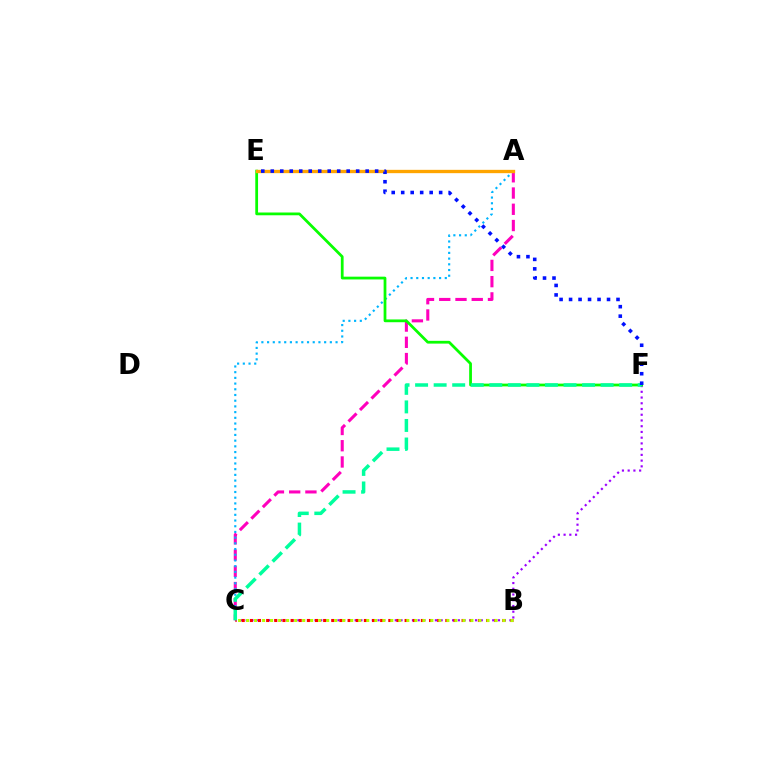{('A', 'C'): [{'color': '#ff00bd', 'line_style': 'dashed', 'thickness': 2.21}, {'color': '#00b5ff', 'line_style': 'dotted', 'thickness': 1.55}], ('C', 'F'): [{'color': '#9b00ff', 'line_style': 'dotted', 'thickness': 1.56}, {'color': '#00ff9d', 'line_style': 'dashed', 'thickness': 2.52}], ('B', 'C'): [{'color': '#ff0000', 'line_style': 'dotted', 'thickness': 2.21}, {'color': '#b3ff00', 'line_style': 'dotted', 'thickness': 2.18}], ('E', 'F'): [{'color': '#08ff00', 'line_style': 'solid', 'thickness': 1.99}, {'color': '#0010ff', 'line_style': 'dotted', 'thickness': 2.58}], ('A', 'E'): [{'color': '#ffa500', 'line_style': 'solid', 'thickness': 2.39}]}